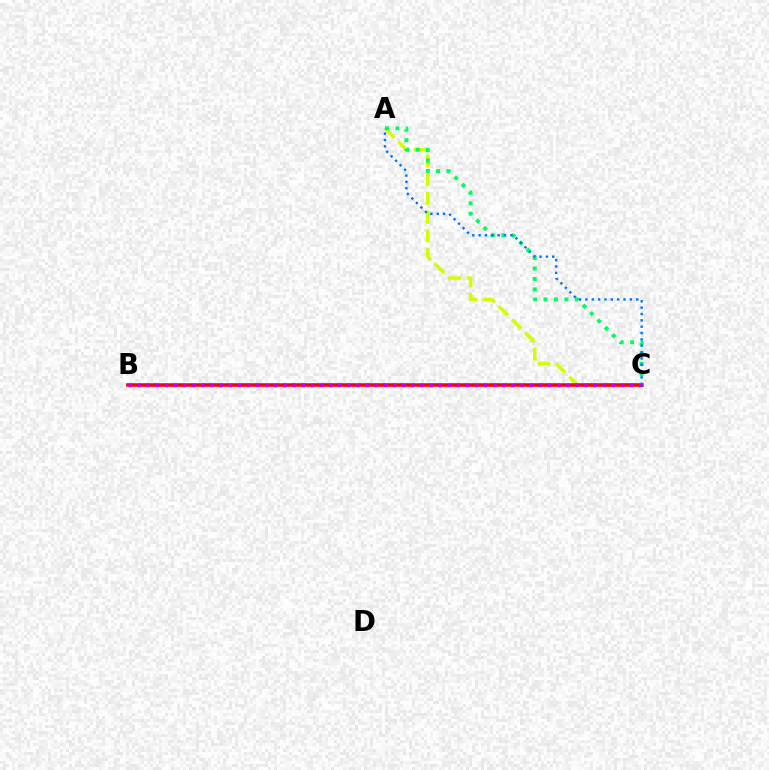{('A', 'C'): [{'color': '#d1ff00', 'line_style': 'dashed', 'thickness': 2.55}, {'color': '#00ff5c', 'line_style': 'dotted', 'thickness': 2.83}, {'color': '#0074ff', 'line_style': 'dotted', 'thickness': 1.72}], ('B', 'C'): [{'color': '#ff0000', 'line_style': 'solid', 'thickness': 2.57}, {'color': '#b900ff', 'line_style': 'dotted', 'thickness': 2.48}]}